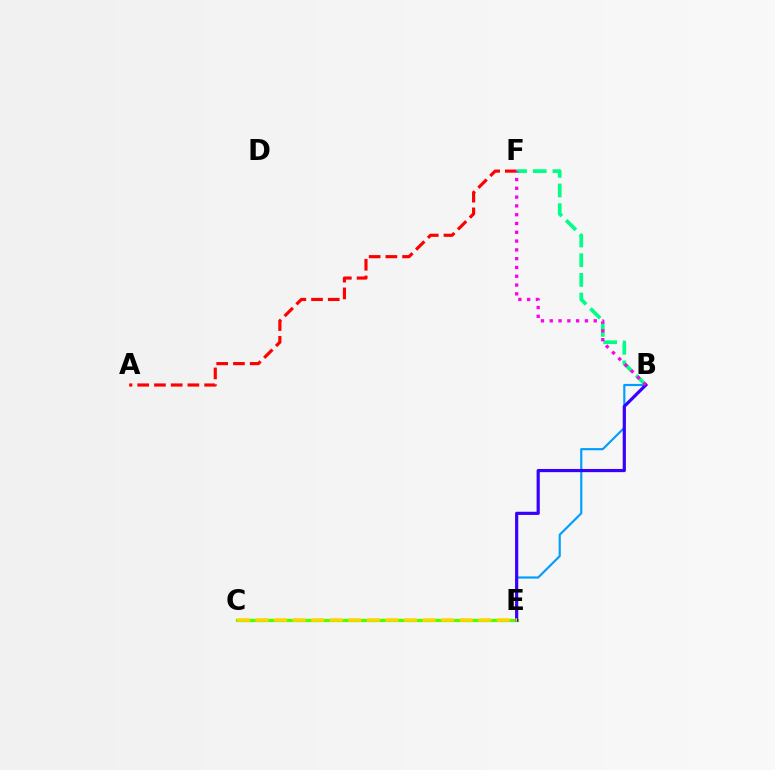{('A', 'F'): [{'color': '#ff0000', 'line_style': 'dashed', 'thickness': 2.27}], ('B', 'E'): [{'color': '#009eff', 'line_style': 'solid', 'thickness': 1.56}, {'color': '#3700ff', 'line_style': 'solid', 'thickness': 2.29}], ('B', 'F'): [{'color': '#00ff86', 'line_style': 'dashed', 'thickness': 2.67}, {'color': '#ff00ed', 'line_style': 'dotted', 'thickness': 2.39}], ('C', 'E'): [{'color': '#4fff00', 'line_style': 'solid', 'thickness': 2.32}, {'color': '#ffd500', 'line_style': 'dashed', 'thickness': 2.52}]}